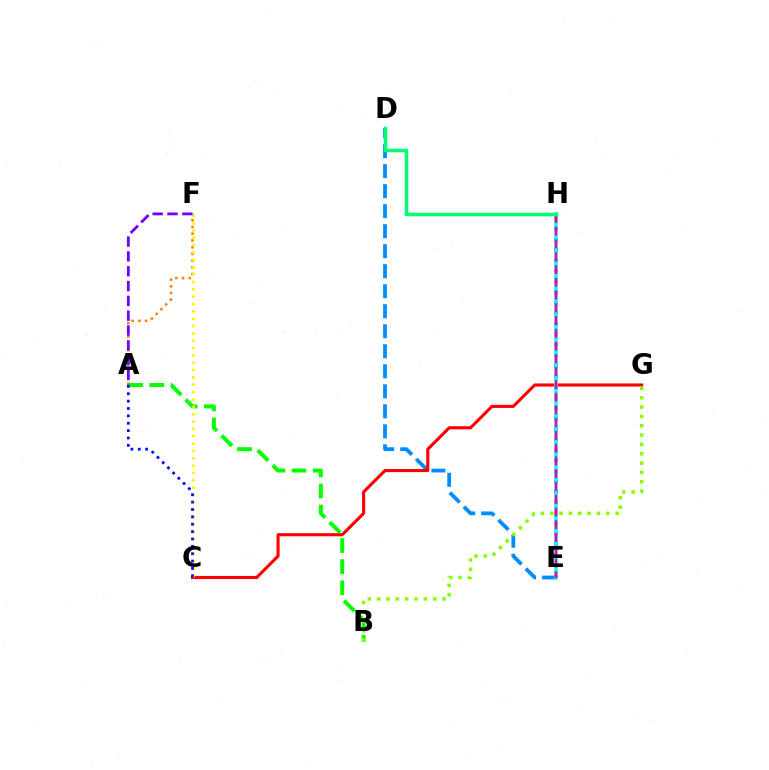{('A', 'F'): [{'color': '#ff7c00', 'line_style': 'dotted', 'thickness': 1.83}, {'color': '#7200ff', 'line_style': 'dashed', 'thickness': 2.01}], ('A', 'B'): [{'color': '#08ff00', 'line_style': 'dashed', 'thickness': 2.87}], ('D', 'E'): [{'color': '#008cff', 'line_style': 'dashed', 'thickness': 2.72}], ('C', 'G'): [{'color': '#ff0000', 'line_style': 'solid', 'thickness': 2.23}], ('E', 'H'): [{'color': '#ee00ff', 'line_style': 'dotted', 'thickness': 2.86}, {'color': '#00fff6', 'line_style': 'solid', 'thickness': 2.53}, {'color': '#ff0094', 'line_style': 'dashed', 'thickness': 1.73}], ('C', 'F'): [{'color': '#fcf500', 'line_style': 'dotted', 'thickness': 2.0}], ('A', 'C'): [{'color': '#0010ff', 'line_style': 'dotted', 'thickness': 2.0}], ('B', 'G'): [{'color': '#84ff00', 'line_style': 'dotted', 'thickness': 2.54}], ('D', 'H'): [{'color': '#00ff74', 'line_style': 'solid', 'thickness': 2.52}]}